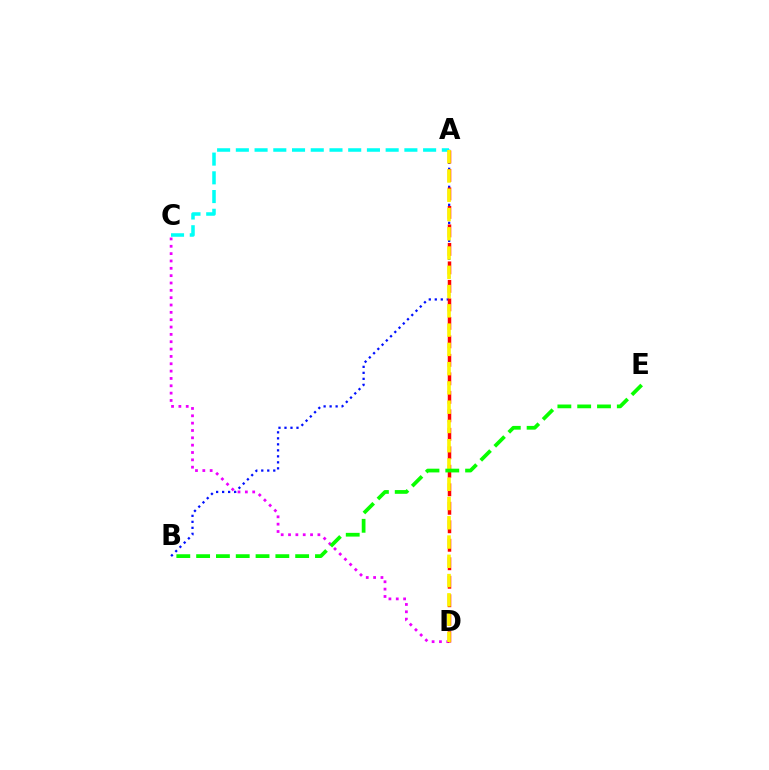{('C', 'D'): [{'color': '#ee00ff', 'line_style': 'dotted', 'thickness': 1.99}], ('A', 'B'): [{'color': '#0010ff', 'line_style': 'dotted', 'thickness': 1.63}], ('A', 'C'): [{'color': '#00fff6', 'line_style': 'dashed', 'thickness': 2.54}], ('A', 'D'): [{'color': '#ff0000', 'line_style': 'dashed', 'thickness': 2.51}, {'color': '#fcf500', 'line_style': 'dashed', 'thickness': 2.62}], ('B', 'E'): [{'color': '#08ff00', 'line_style': 'dashed', 'thickness': 2.69}]}